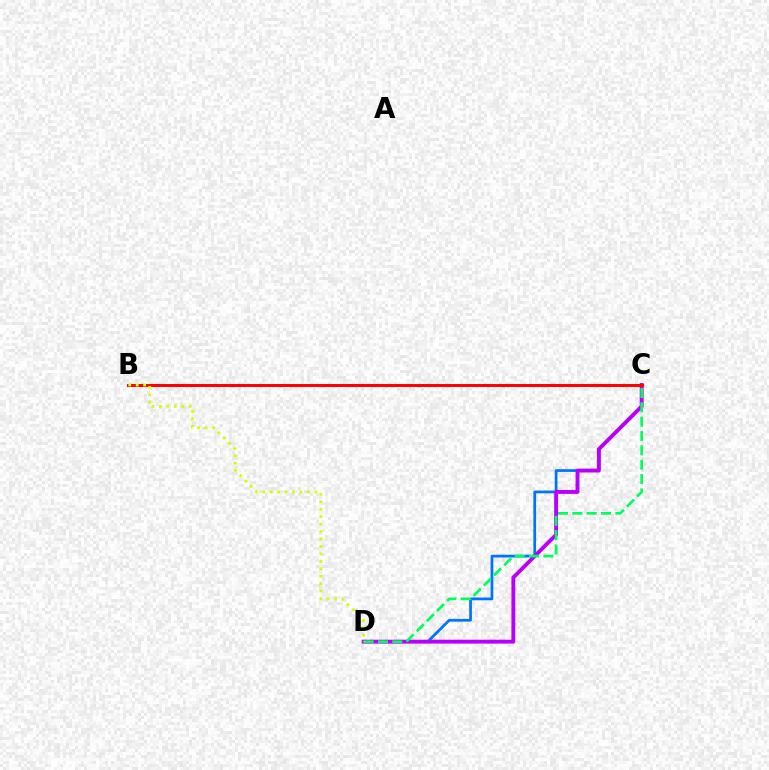{('C', 'D'): [{'color': '#0074ff', 'line_style': 'solid', 'thickness': 1.97}, {'color': '#b900ff', 'line_style': 'solid', 'thickness': 2.8}, {'color': '#00ff5c', 'line_style': 'dashed', 'thickness': 1.95}], ('B', 'C'): [{'color': '#ff0000', 'line_style': 'solid', 'thickness': 2.13}], ('B', 'D'): [{'color': '#d1ff00', 'line_style': 'dotted', 'thickness': 2.02}]}